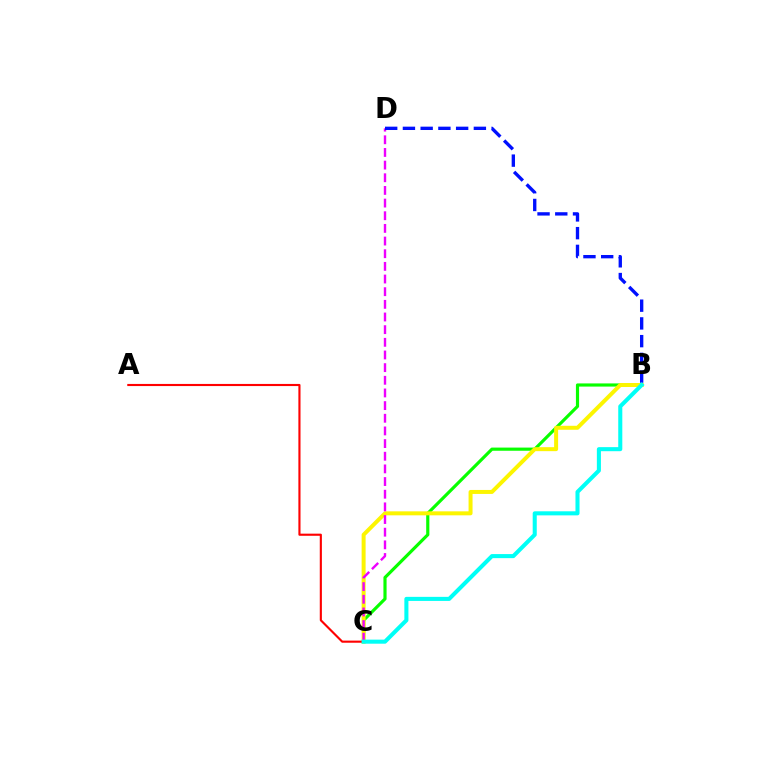{('B', 'C'): [{'color': '#08ff00', 'line_style': 'solid', 'thickness': 2.28}, {'color': '#fcf500', 'line_style': 'solid', 'thickness': 2.86}, {'color': '#00fff6', 'line_style': 'solid', 'thickness': 2.92}], ('A', 'C'): [{'color': '#ff0000', 'line_style': 'solid', 'thickness': 1.53}], ('C', 'D'): [{'color': '#ee00ff', 'line_style': 'dashed', 'thickness': 1.72}], ('B', 'D'): [{'color': '#0010ff', 'line_style': 'dashed', 'thickness': 2.41}]}